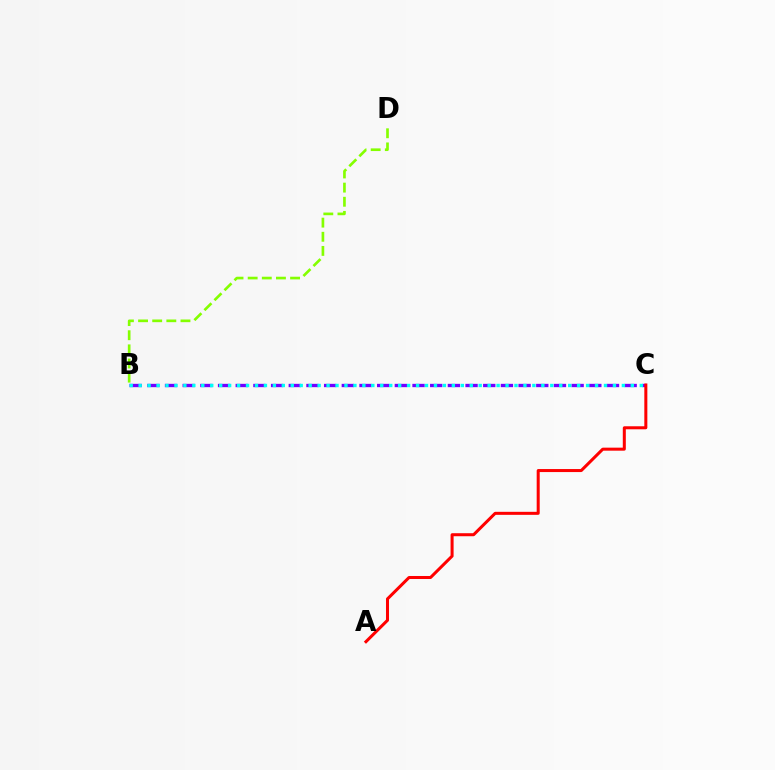{('B', 'C'): [{'color': '#7200ff', 'line_style': 'dashed', 'thickness': 2.4}, {'color': '#00fff6', 'line_style': 'dotted', 'thickness': 2.43}], ('A', 'C'): [{'color': '#ff0000', 'line_style': 'solid', 'thickness': 2.18}], ('B', 'D'): [{'color': '#84ff00', 'line_style': 'dashed', 'thickness': 1.92}]}